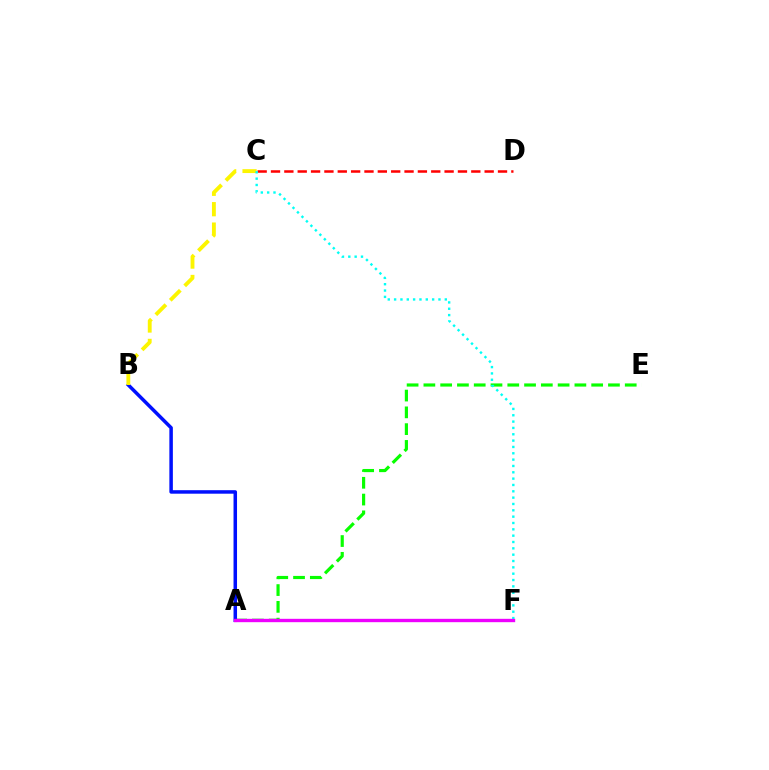{('A', 'E'): [{'color': '#08ff00', 'line_style': 'dashed', 'thickness': 2.28}], ('A', 'B'): [{'color': '#0010ff', 'line_style': 'solid', 'thickness': 2.52}], ('C', 'D'): [{'color': '#ff0000', 'line_style': 'dashed', 'thickness': 1.81}], ('B', 'C'): [{'color': '#fcf500', 'line_style': 'dashed', 'thickness': 2.77}], ('C', 'F'): [{'color': '#00fff6', 'line_style': 'dotted', 'thickness': 1.72}], ('A', 'F'): [{'color': '#ee00ff', 'line_style': 'solid', 'thickness': 2.42}]}